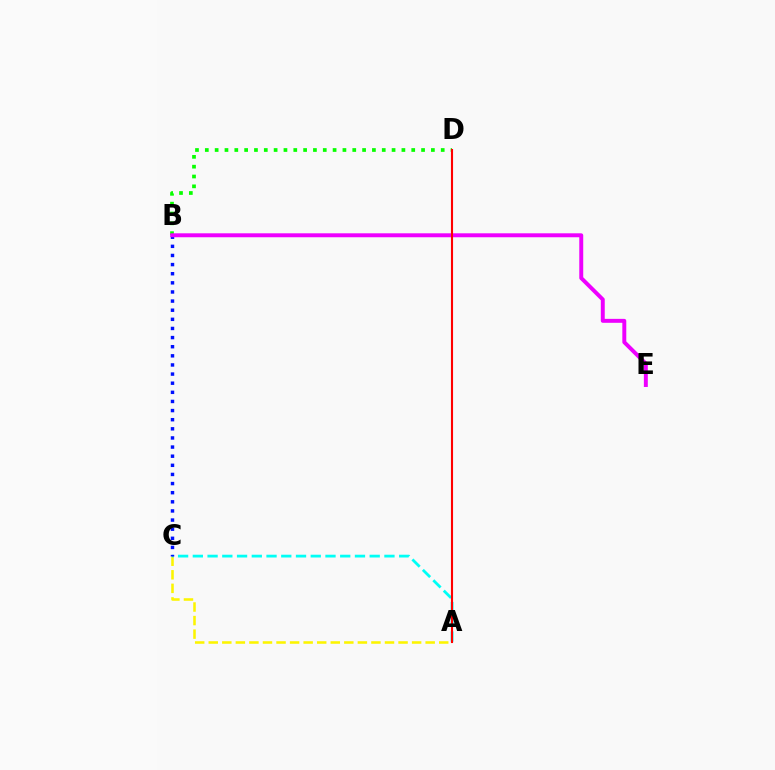{('A', 'C'): [{'color': '#fcf500', 'line_style': 'dashed', 'thickness': 1.84}, {'color': '#00fff6', 'line_style': 'dashed', 'thickness': 2.0}], ('B', 'C'): [{'color': '#0010ff', 'line_style': 'dotted', 'thickness': 2.48}], ('B', 'D'): [{'color': '#08ff00', 'line_style': 'dotted', 'thickness': 2.67}], ('B', 'E'): [{'color': '#ee00ff', 'line_style': 'solid', 'thickness': 2.84}], ('A', 'D'): [{'color': '#ff0000', 'line_style': 'solid', 'thickness': 1.52}]}